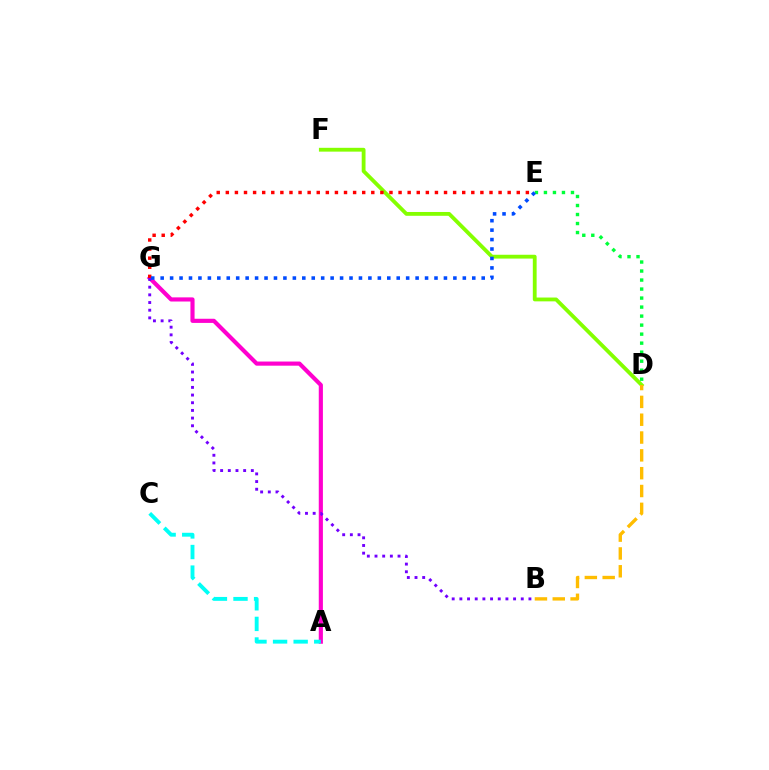{('D', 'F'): [{'color': '#84ff00', 'line_style': 'solid', 'thickness': 2.75}], ('D', 'E'): [{'color': '#00ff39', 'line_style': 'dotted', 'thickness': 2.45}], ('A', 'G'): [{'color': '#ff00cf', 'line_style': 'solid', 'thickness': 2.98}], ('E', 'G'): [{'color': '#ff0000', 'line_style': 'dotted', 'thickness': 2.47}, {'color': '#004bff', 'line_style': 'dotted', 'thickness': 2.57}], ('B', 'D'): [{'color': '#ffbd00', 'line_style': 'dashed', 'thickness': 2.42}], ('B', 'G'): [{'color': '#7200ff', 'line_style': 'dotted', 'thickness': 2.09}], ('A', 'C'): [{'color': '#00fff6', 'line_style': 'dashed', 'thickness': 2.8}]}